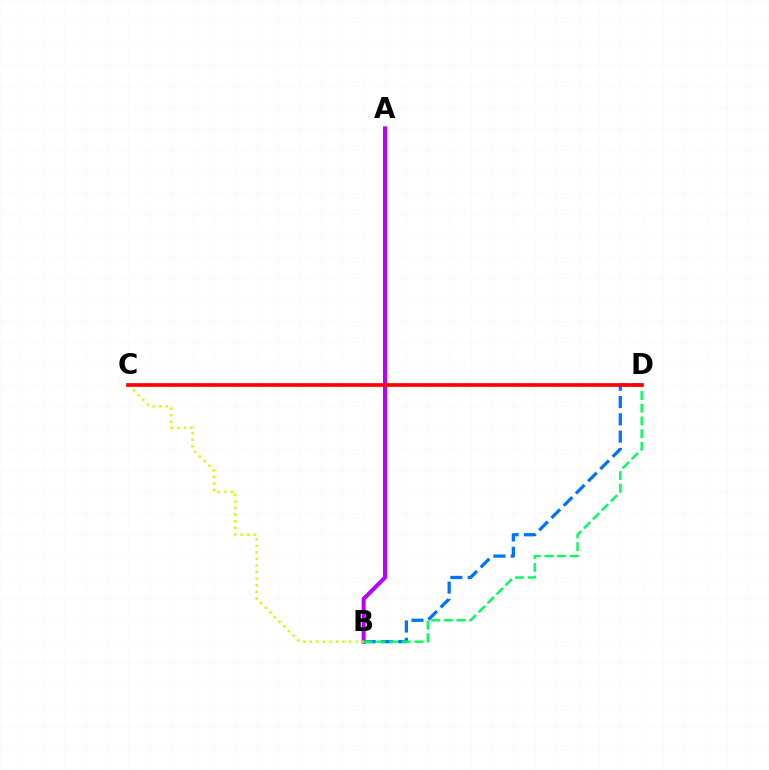{('B', 'D'): [{'color': '#0074ff', 'line_style': 'dashed', 'thickness': 2.35}, {'color': '#00ff5c', 'line_style': 'dashed', 'thickness': 1.73}], ('A', 'B'): [{'color': '#b900ff', 'line_style': 'solid', 'thickness': 2.89}], ('B', 'C'): [{'color': '#d1ff00', 'line_style': 'dotted', 'thickness': 1.79}], ('C', 'D'): [{'color': '#ff0000', 'line_style': 'solid', 'thickness': 2.66}]}